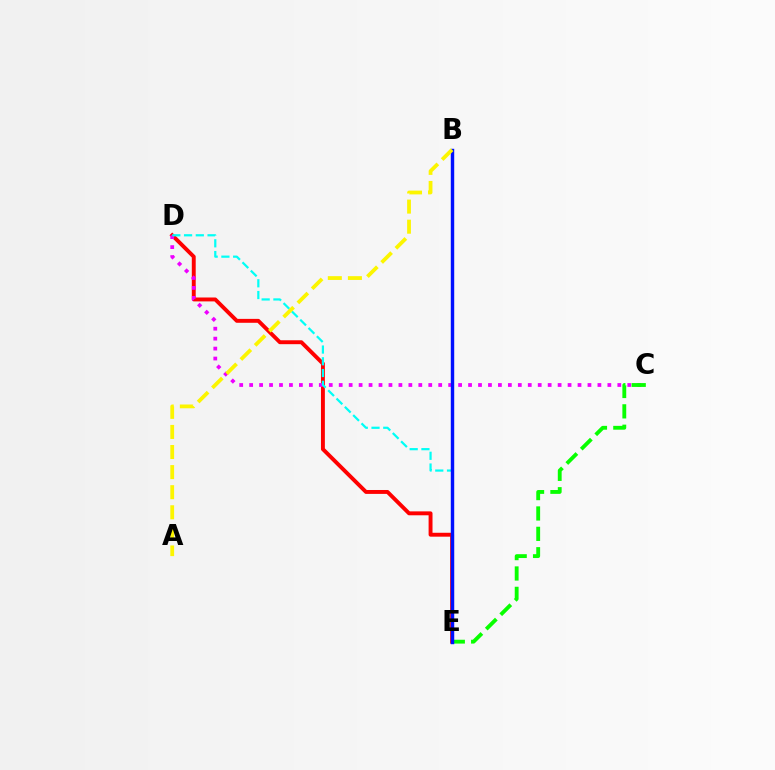{('D', 'E'): [{'color': '#ff0000', 'line_style': 'solid', 'thickness': 2.81}, {'color': '#00fff6', 'line_style': 'dashed', 'thickness': 1.6}], ('C', 'D'): [{'color': '#ee00ff', 'line_style': 'dotted', 'thickness': 2.7}], ('C', 'E'): [{'color': '#08ff00', 'line_style': 'dashed', 'thickness': 2.77}], ('B', 'E'): [{'color': '#0010ff', 'line_style': 'solid', 'thickness': 2.46}], ('A', 'B'): [{'color': '#fcf500', 'line_style': 'dashed', 'thickness': 2.73}]}